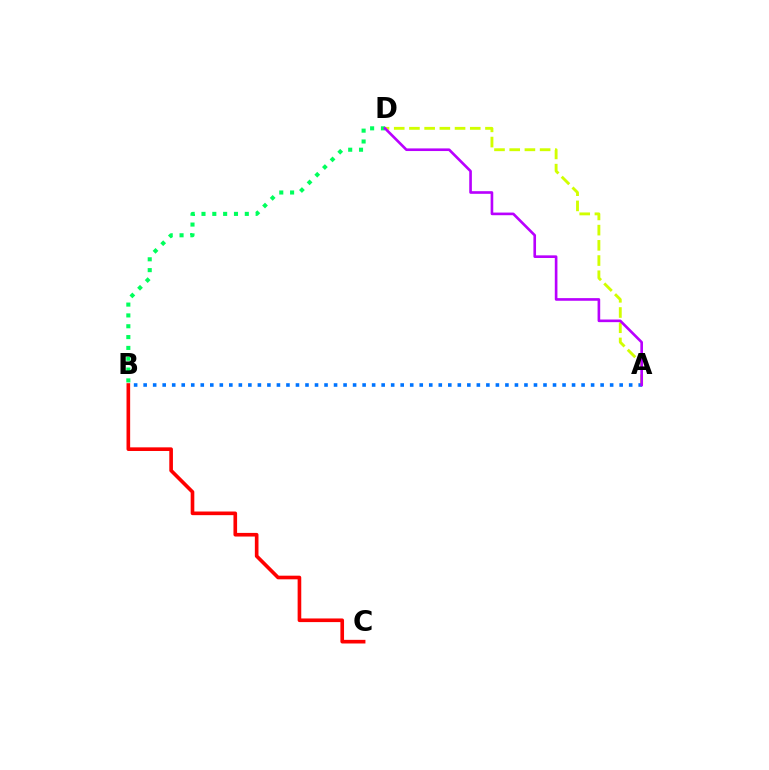{('B', 'D'): [{'color': '#00ff5c', 'line_style': 'dotted', 'thickness': 2.94}], ('A', 'D'): [{'color': '#d1ff00', 'line_style': 'dashed', 'thickness': 2.07}, {'color': '#b900ff', 'line_style': 'solid', 'thickness': 1.9}], ('B', 'C'): [{'color': '#ff0000', 'line_style': 'solid', 'thickness': 2.62}], ('A', 'B'): [{'color': '#0074ff', 'line_style': 'dotted', 'thickness': 2.59}]}